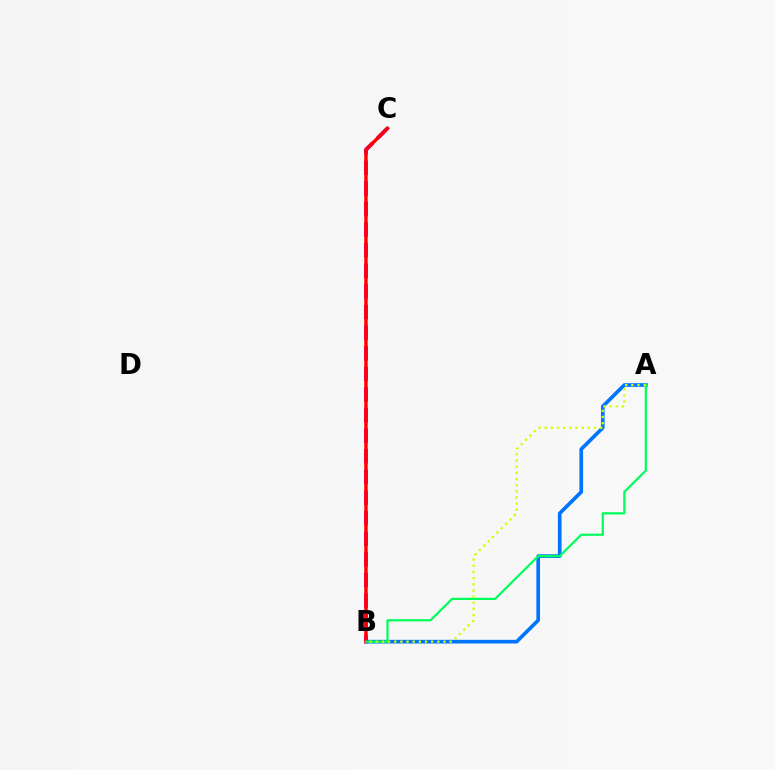{('A', 'B'): [{'color': '#0074ff', 'line_style': 'solid', 'thickness': 2.63}, {'color': '#00ff5c', 'line_style': 'solid', 'thickness': 1.61}, {'color': '#d1ff00', 'line_style': 'dotted', 'thickness': 1.67}], ('B', 'C'): [{'color': '#b900ff', 'line_style': 'dashed', 'thickness': 2.8}, {'color': '#ff0000', 'line_style': 'solid', 'thickness': 2.48}]}